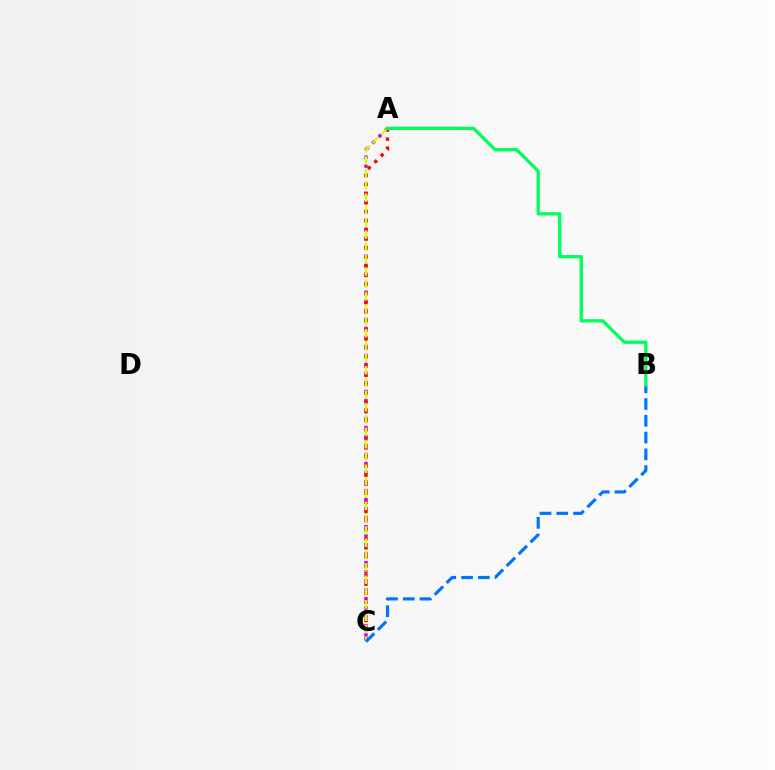{('A', 'C'): [{'color': '#b900ff', 'line_style': 'dotted', 'thickness': 2.45}, {'color': '#ff0000', 'line_style': 'dotted', 'thickness': 2.47}, {'color': '#d1ff00', 'line_style': 'dashed', 'thickness': 1.67}], ('B', 'C'): [{'color': '#0074ff', 'line_style': 'dashed', 'thickness': 2.28}], ('A', 'B'): [{'color': '#00ff5c', 'line_style': 'solid', 'thickness': 2.38}]}